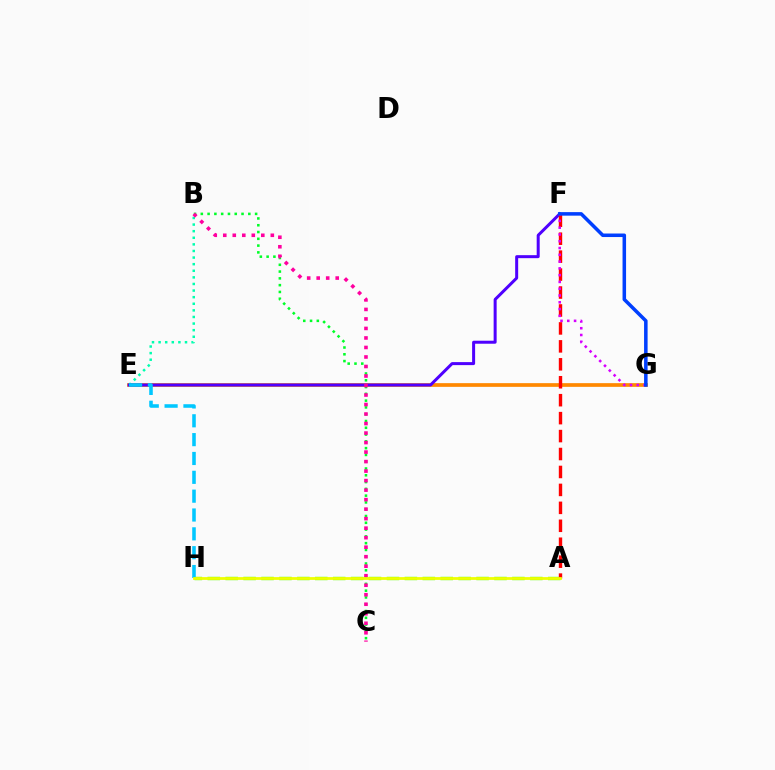{('B', 'C'): [{'color': '#00ff27', 'line_style': 'dotted', 'thickness': 1.84}, {'color': '#ff00a0', 'line_style': 'dotted', 'thickness': 2.58}], ('E', 'G'): [{'color': '#ff8800', 'line_style': 'solid', 'thickness': 2.67}], ('B', 'E'): [{'color': '#00ffaf', 'line_style': 'dotted', 'thickness': 1.79}], ('E', 'F'): [{'color': '#4f00ff', 'line_style': 'solid', 'thickness': 2.16}], ('A', 'H'): [{'color': '#66ff00', 'line_style': 'dashed', 'thickness': 2.43}, {'color': '#eeff00', 'line_style': 'solid', 'thickness': 2.01}], ('A', 'F'): [{'color': '#ff0000', 'line_style': 'dashed', 'thickness': 2.44}], ('F', 'G'): [{'color': '#d600ff', 'line_style': 'dotted', 'thickness': 1.84}, {'color': '#003fff', 'line_style': 'solid', 'thickness': 2.54}], ('E', 'H'): [{'color': '#00c7ff', 'line_style': 'dashed', 'thickness': 2.56}]}